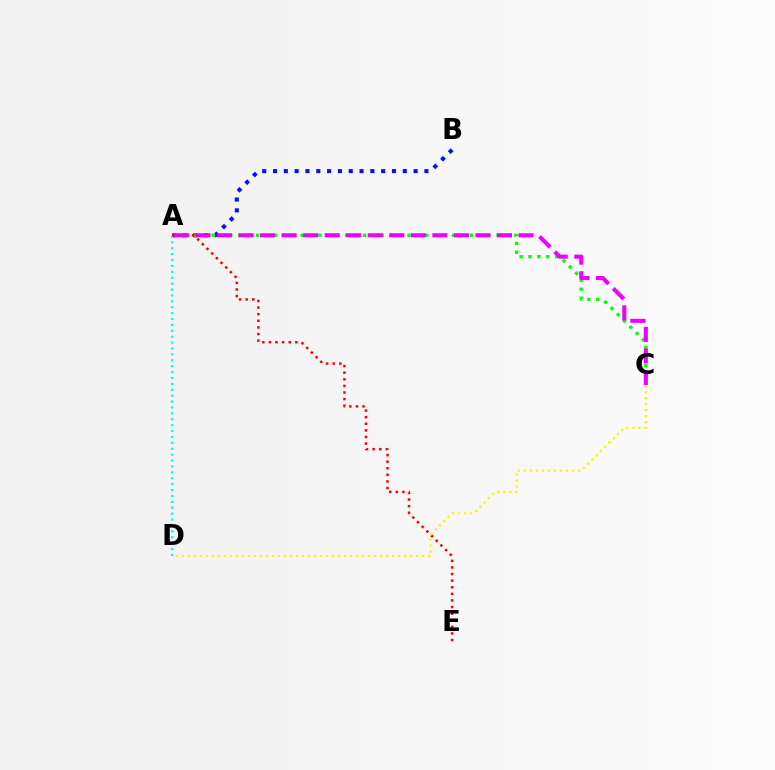{('A', 'B'): [{'color': '#0010ff', 'line_style': 'dotted', 'thickness': 2.94}], ('A', 'C'): [{'color': '#08ff00', 'line_style': 'dotted', 'thickness': 2.42}, {'color': '#ee00ff', 'line_style': 'dashed', 'thickness': 2.93}], ('A', 'D'): [{'color': '#00fff6', 'line_style': 'dotted', 'thickness': 1.6}], ('A', 'E'): [{'color': '#ff0000', 'line_style': 'dotted', 'thickness': 1.79}], ('C', 'D'): [{'color': '#fcf500', 'line_style': 'dotted', 'thickness': 1.63}]}